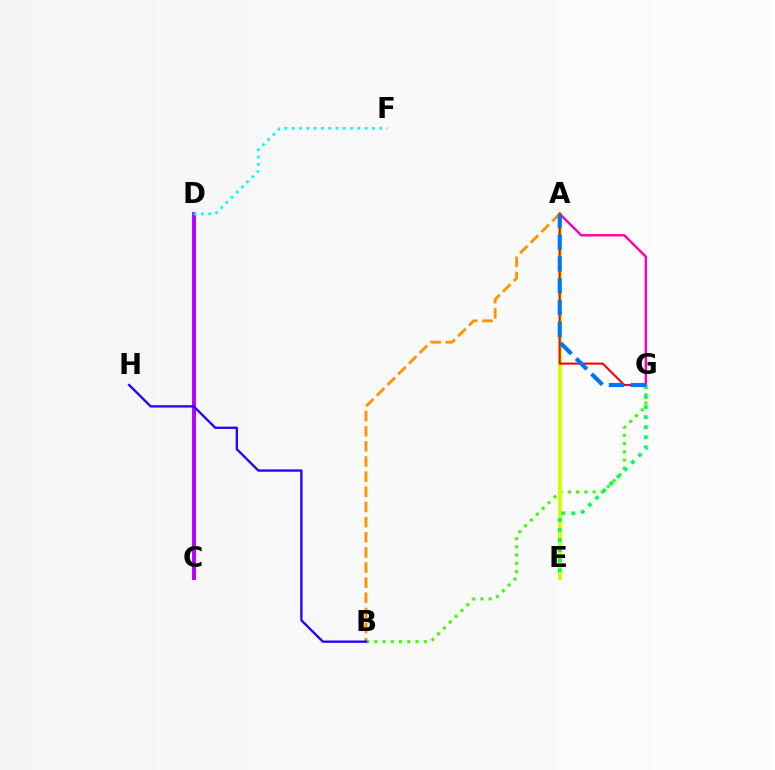{('A', 'B'): [{'color': '#ff9400', 'line_style': 'dashed', 'thickness': 2.06}], ('C', 'D'): [{'color': '#b900ff', 'line_style': 'solid', 'thickness': 2.85}], ('B', 'G'): [{'color': '#3dff00', 'line_style': 'dotted', 'thickness': 2.24}], ('A', 'E'): [{'color': '#d1ff00', 'line_style': 'solid', 'thickness': 2.8}], ('A', 'G'): [{'color': '#ff0000', 'line_style': 'solid', 'thickness': 1.5}, {'color': '#ff00ac', 'line_style': 'solid', 'thickness': 1.74}, {'color': '#0074ff', 'line_style': 'dashed', 'thickness': 2.96}], ('B', 'H'): [{'color': '#2500ff', 'line_style': 'solid', 'thickness': 1.67}], ('E', 'G'): [{'color': '#00ff5c', 'line_style': 'dotted', 'thickness': 2.74}], ('D', 'F'): [{'color': '#00fff6', 'line_style': 'dotted', 'thickness': 1.98}]}